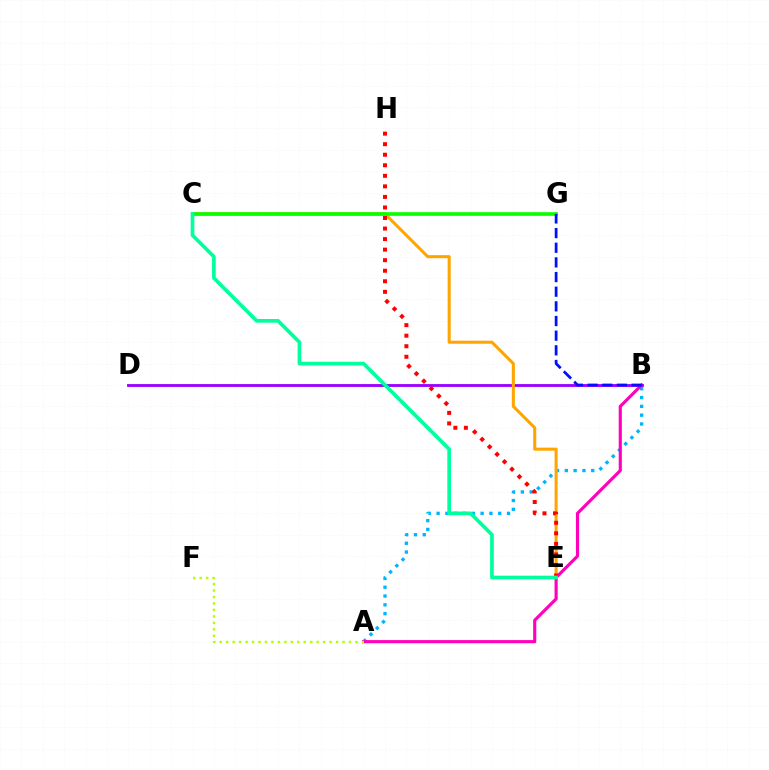{('A', 'B'): [{'color': '#00b5ff', 'line_style': 'dotted', 'thickness': 2.39}, {'color': '#ff00bd', 'line_style': 'solid', 'thickness': 2.26}], ('B', 'D'): [{'color': '#9b00ff', 'line_style': 'solid', 'thickness': 2.05}], ('A', 'F'): [{'color': '#b3ff00', 'line_style': 'dotted', 'thickness': 1.76}], ('C', 'E'): [{'color': '#ffa500', 'line_style': 'solid', 'thickness': 2.2}, {'color': '#00ff9d', 'line_style': 'solid', 'thickness': 2.64}], ('C', 'G'): [{'color': '#08ff00', 'line_style': 'solid', 'thickness': 2.63}], ('E', 'H'): [{'color': '#ff0000', 'line_style': 'dotted', 'thickness': 2.87}], ('B', 'G'): [{'color': '#0010ff', 'line_style': 'dashed', 'thickness': 1.99}]}